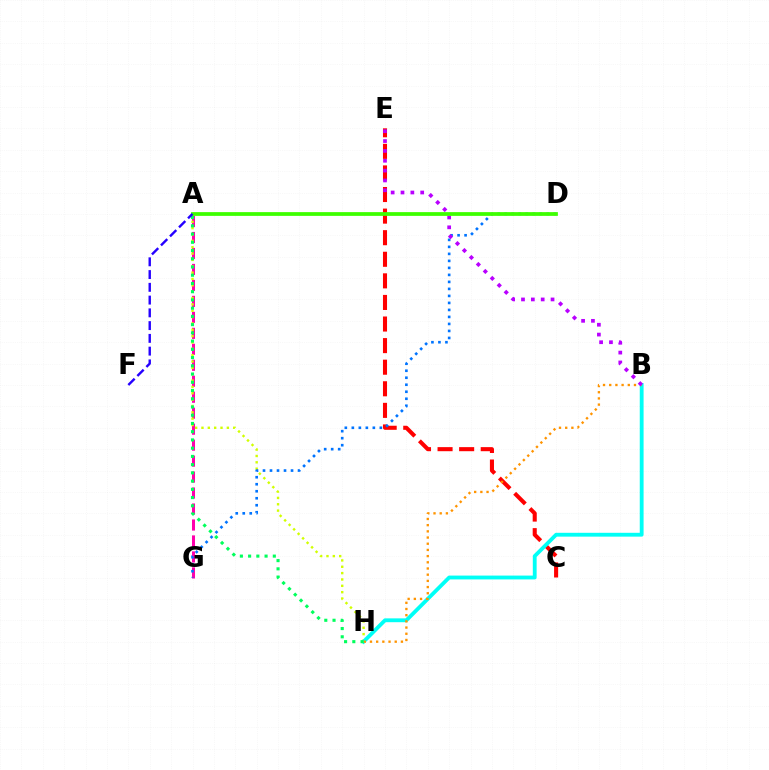{('C', 'E'): [{'color': '#ff0000', 'line_style': 'dashed', 'thickness': 2.93}], ('A', 'G'): [{'color': '#ff00ac', 'line_style': 'dashed', 'thickness': 2.17}], ('A', 'H'): [{'color': '#d1ff00', 'line_style': 'dotted', 'thickness': 1.73}, {'color': '#00ff5c', 'line_style': 'dotted', 'thickness': 2.24}], ('B', 'H'): [{'color': '#00fff6', 'line_style': 'solid', 'thickness': 2.76}, {'color': '#ff9400', 'line_style': 'dotted', 'thickness': 1.68}], ('D', 'G'): [{'color': '#0074ff', 'line_style': 'dotted', 'thickness': 1.9}], ('B', 'E'): [{'color': '#b900ff', 'line_style': 'dotted', 'thickness': 2.68}], ('A', 'D'): [{'color': '#3dff00', 'line_style': 'solid', 'thickness': 2.7}], ('A', 'F'): [{'color': '#2500ff', 'line_style': 'dashed', 'thickness': 1.73}]}